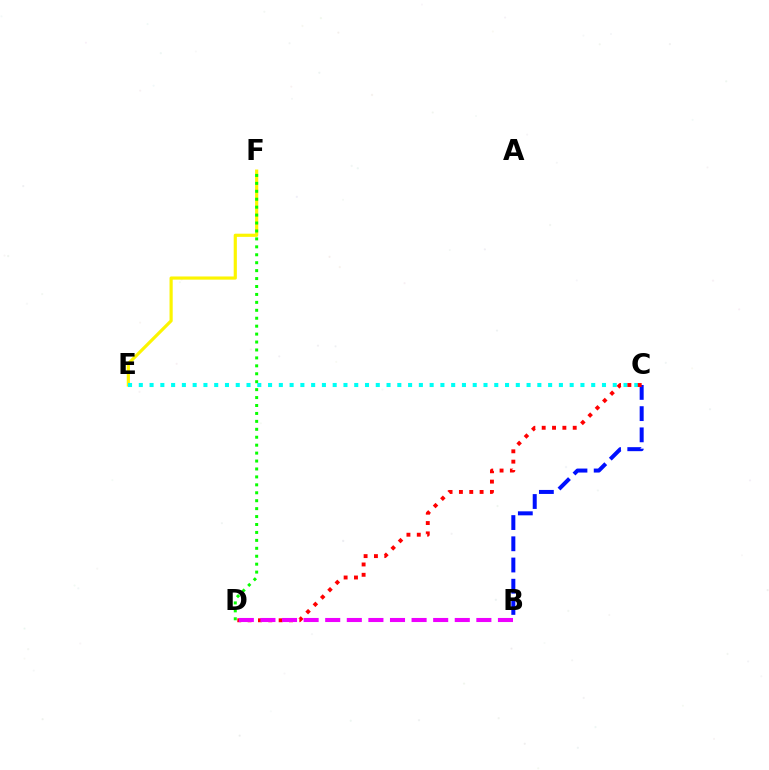{('E', 'F'): [{'color': '#fcf500', 'line_style': 'solid', 'thickness': 2.28}], ('D', 'F'): [{'color': '#08ff00', 'line_style': 'dotted', 'thickness': 2.16}], ('C', 'E'): [{'color': '#00fff6', 'line_style': 'dotted', 'thickness': 2.93}], ('B', 'C'): [{'color': '#0010ff', 'line_style': 'dashed', 'thickness': 2.88}], ('C', 'D'): [{'color': '#ff0000', 'line_style': 'dotted', 'thickness': 2.81}], ('B', 'D'): [{'color': '#ee00ff', 'line_style': 'dashed', 'thickness': 2.93}]}